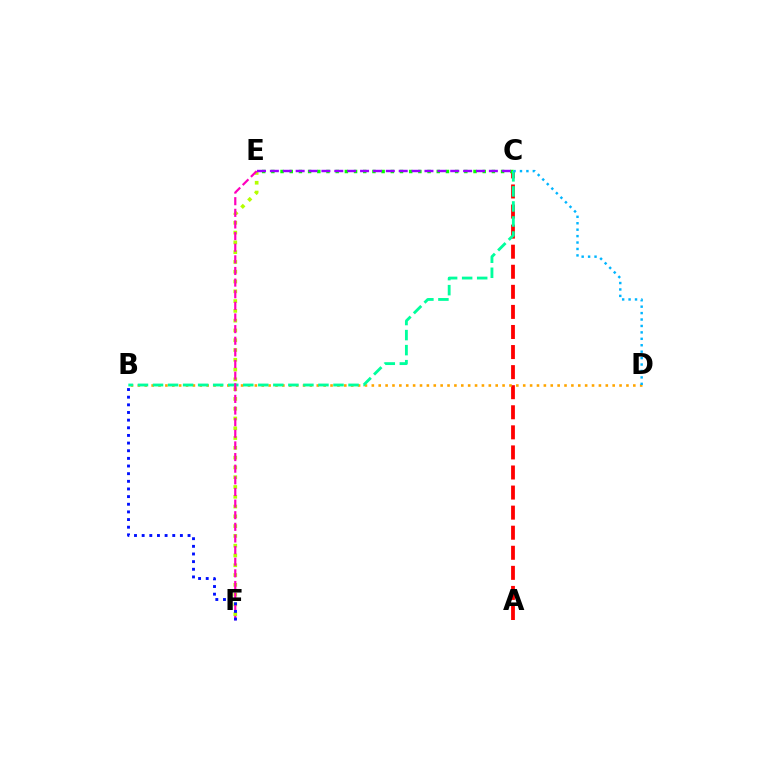{('E', 'F'): [{'color': '#b3ff00', 'line_style': 'dotted', 'thickness': 2.66}, {'color': '#ff00bd', 'line_style': 'dashed', 'thickness': 1.58}], ('A', 'C'): [{'color': '#ff0000', 'line_style': 'dashed', 'thickness': 2.73}], ('B', 'D'): [{'color': '#ffa500', 'line_style': 'dotted', 'thickness': 1.87}], ('C', 'E'): [{'color': '#08ff00', 'line_style': 'dotted', 'thickness': 2.5}, {'color': '#9b00ff', 'line_style': 'dashed', 'thickness': 1.75}], ('B', 'C'): [{'color': '#00ff9d', 'line_style': 'dashed', 'thickness': 2.04}], ('B', 'F'): [{'color': '#0010ff', 'line_style': 'dotted', 'thickness': 2.08}], ('C', 'D'): [{'color': '#00b5ff', 'line_style': 'dotted', 'thickness': 1.75}]}